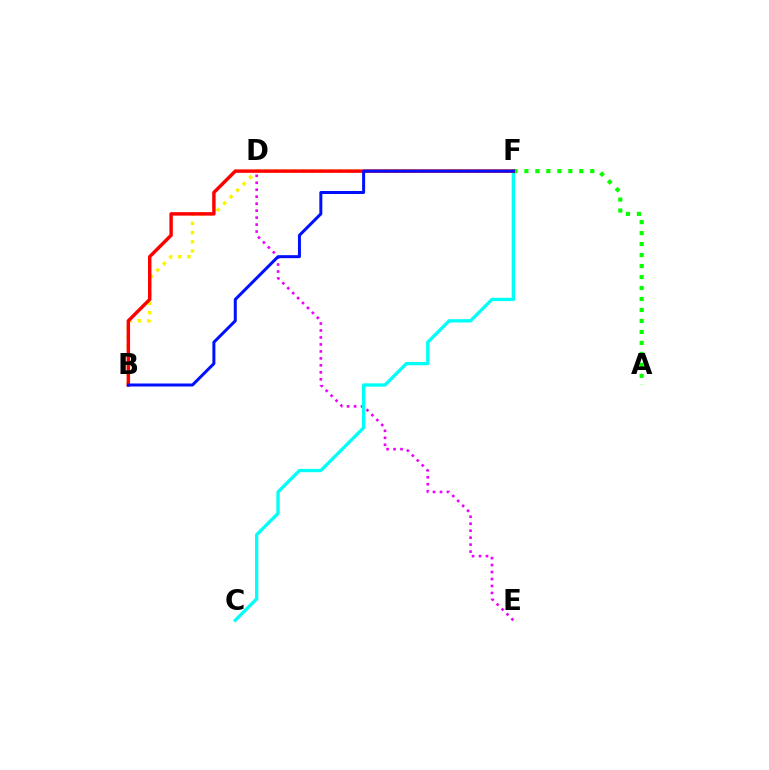{('D', 'E'): [{'color': '#ee00ff', 'line_style': 'dotted', 'thickness': 1.89}], ('C', 'F'): [{'color': '#00fff6', 'line_style': 'solid', 'thickness': 2.39}], ('A', 'F'): [{'color': '#08ff00', 'line_style': 'dotted', 'thickness': 2.98}], ('B', 'F'): [{'color': '#fcf500', 'line_style': 'dotted', 'thickness': 2.5}, {'color': '#ff0000', 'line_style': 'solid', 'thickness': 2.48}, {'color': '#0010ff', 'line_style': 'solid', 'thickness': 2.16}]}